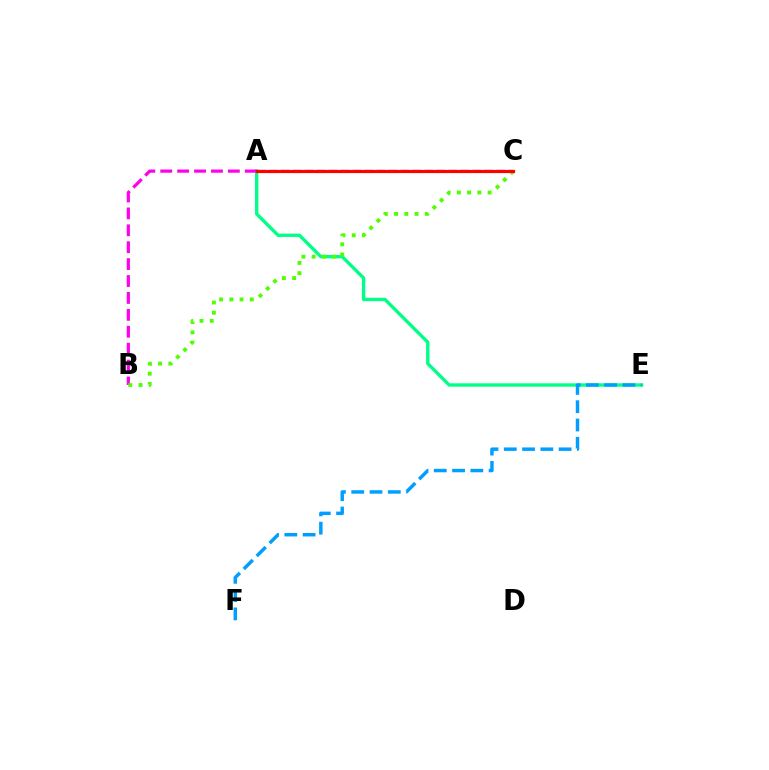{('A', 'E'): [{'color': '#00ff86', 'line_style': 'solid', 'thickness': 2.42}], ('A', 'C'): [{'color': '#3700ff', 'line_style': 'dashed', 'thickness': 1.63}, {'color': '#ffd500', 'line_style': 'solid', 'thickness': 2.04}, {'color': '#ff0000', 'line_style': 'solid', 'thickness': 2.28}], ('E', 'F'): [{'color': '#009eff', 'line_style': 'dashed', 'thickness': 2.48}], ('A', 'B'): [{'color': '#ff00ed', 'line_style': 'dashed', 'thickness': 2.3}], ('B', 'C'): [{'color': '#4fff00', 'line_style': 'dotted', 'thickness': 2.78}]}